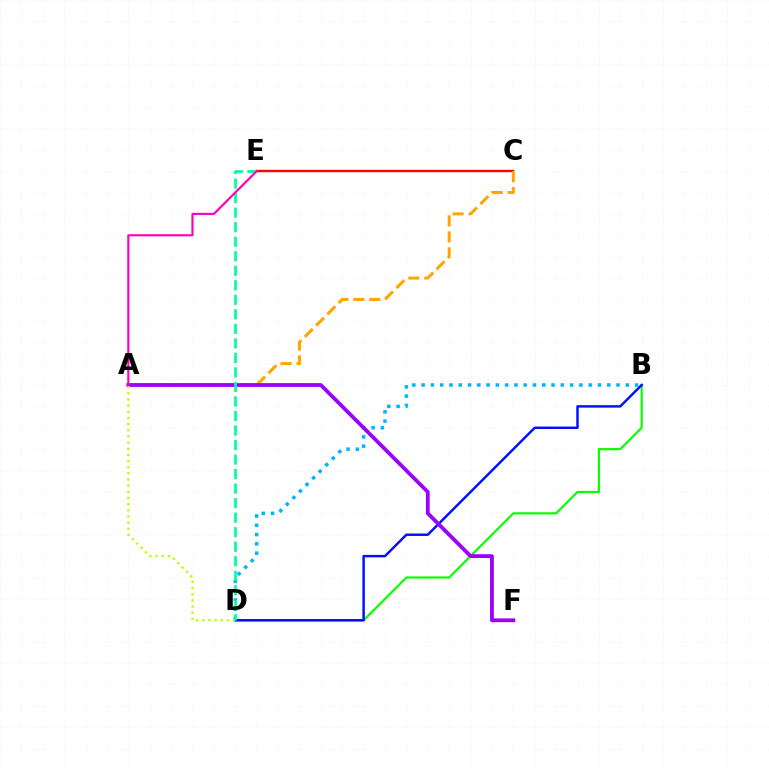{('B', 'D'): [{'color': '#00b5ff', 'line_style': 'dotted', 'thickness': 2.52}, {'color': '#08ff00', 'line_style': 'solid', 'thickness': 1.57}, {'color': '#0010ff', 'line_style': 'solid', 'thickness': 1.77}], ('C', 'E'): [{'color': '#ff0000', 'line_style': 'solid', 'thickness': 1.72}], ('A', 'C'): [{'color': '#ffa500', 'line_style': 'dashed', 'thickness': 2.17}], ('A', 'F'): [{'color': '#9b00ff', 'line_style': 'solid', 'thickness': 2.72}], ('A', 'D'): [{'color': '#b3ff00', 'line_style': 'dotted', 'thickness': 1.67}], ('D', 'E'): [{'color': '#00ff9d', 'line_style': 'dashed', 'thickness': 1.97}], ('A', 'E'): [{'color': '#ff00bd', 'line_style': 'solid', 'thickness': 1.56}]}